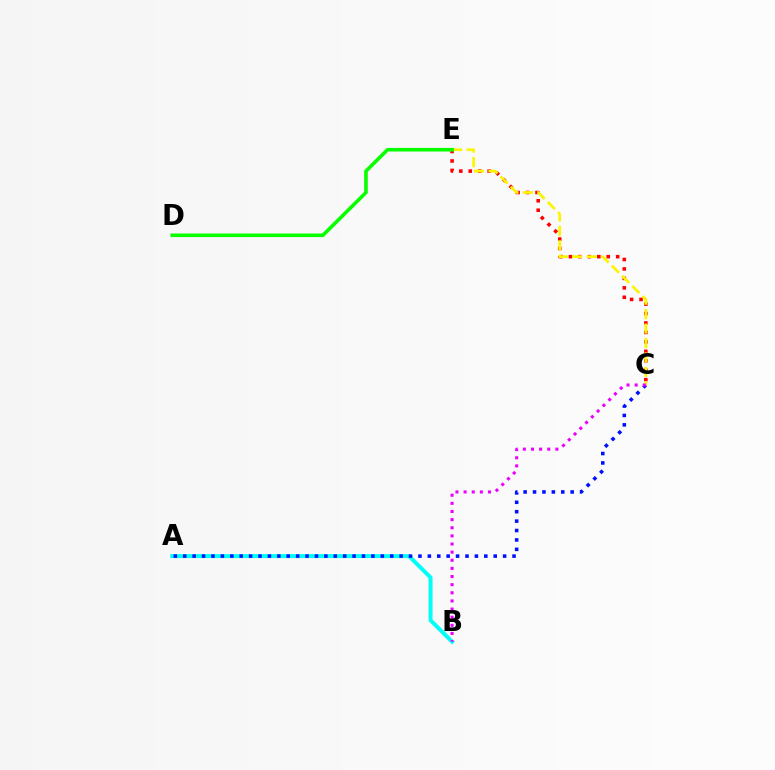{('A', 'B'): [{'color': '#00fff6', 'line_style': 'solid', 'thickness': 2.87}], ('A', 'C'): [{'color': '#0010ff', 'line_style': 'dotted', 'thickness': 2.56}], ('C', 'E'): [{'color': '#ff0000', 'line_style': 'dotted', 'thickness': 2.57}, {'color': '#fcf500', 'line_style': 'dashed', 'thickness': 1.96}], ('D', 'E'): [{'color': '#08ff00', 'line_style': 'solid', 'thickness': 2.59}], ('B', 'C'): [{'color': '#ee00ff', 'line_style': 'dotted', 'thickness': 2.21}]}